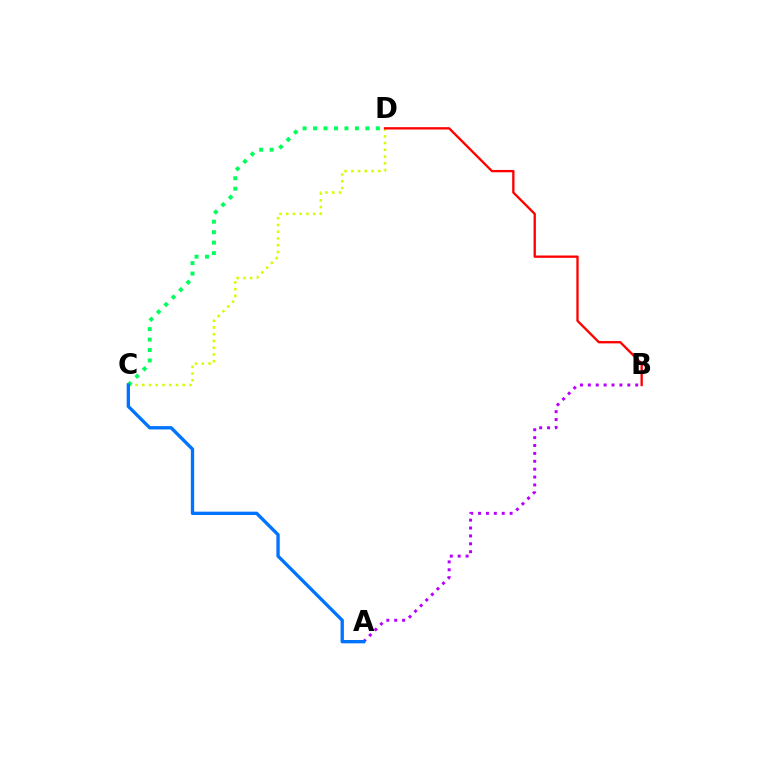{('C', 'D'): [{'color': '#d1ff00', 'line_style': 'dotted', 'thickness': 1.83}, {'color': '#00ff5c', 'line_style': 'dotted', 'thickness': 2.84}], ('A', 'B'): [{'color': '#b900ff', 'line_style': 'dotted', 'thickness': 2.14}], ('B', 'D'): [{'color': '#ff0000', 'line_style': 'solid', 'thickness': 1.68}], ('A', 'C'): [{'color': '#0074ff', 'line_style': 'solid', 'thickness': 2.4}]}